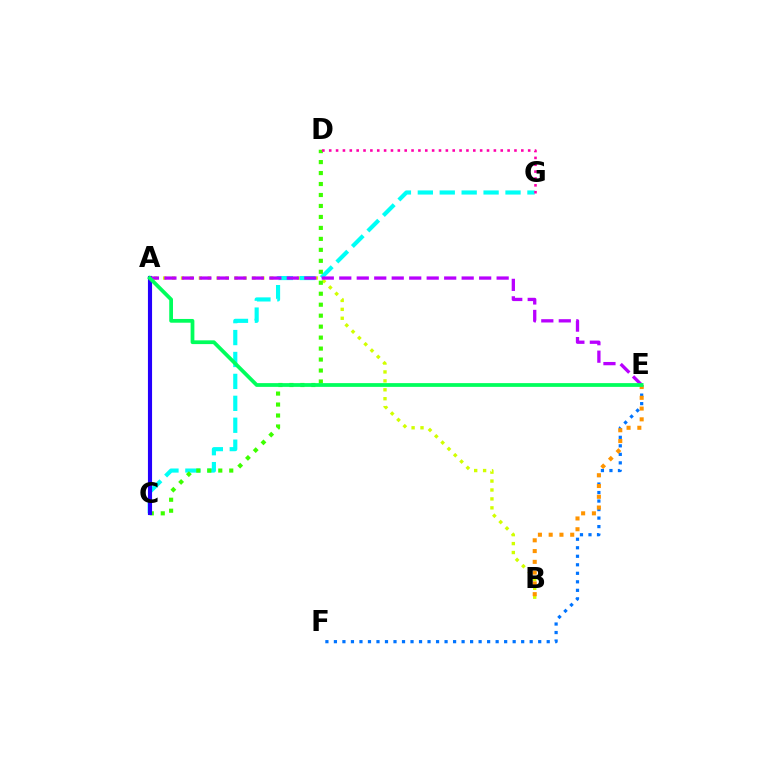{('E', 'F'): [{'color': '#0074ff', 'line_style': 'dotted', 'thickness': 2.31}], ('A', 'B'): [{'color': '#d1ff00', 'line_style': 'dotted', 'thickness': 2.42}], ('B', 'E'): [{'color': '#ff9400', 'line_style': 'dotted', 'thickness': 2.93}], ('C', 'G'): [{'color': '#00fff6', 'line_style': 'dashed', 'thickness': 2.98}], ('C', 'D'): [{'color': '#3dff00', 'line_style': 'dotted', 'thickness': 2.98}], ('A', 'C'): [{'color': '#ff0000', 'line_style': 'dashed', 'thickness': 2.12}, {'color': '#2500ff', 'line_style': 'solid', 'thickness': 2.97}], ('A', 'E'): [{'color': '#b900ff', 'line_style': 'dashed', 'thickness': 2.38}, {'color': '#00ff5c', 'line_style': 'solid', 'thickness': 2.7}], ('D', 'G'): [{'color': '#ff00ac', 'line_style': 'dotted', 'thickness': 1.86}]}